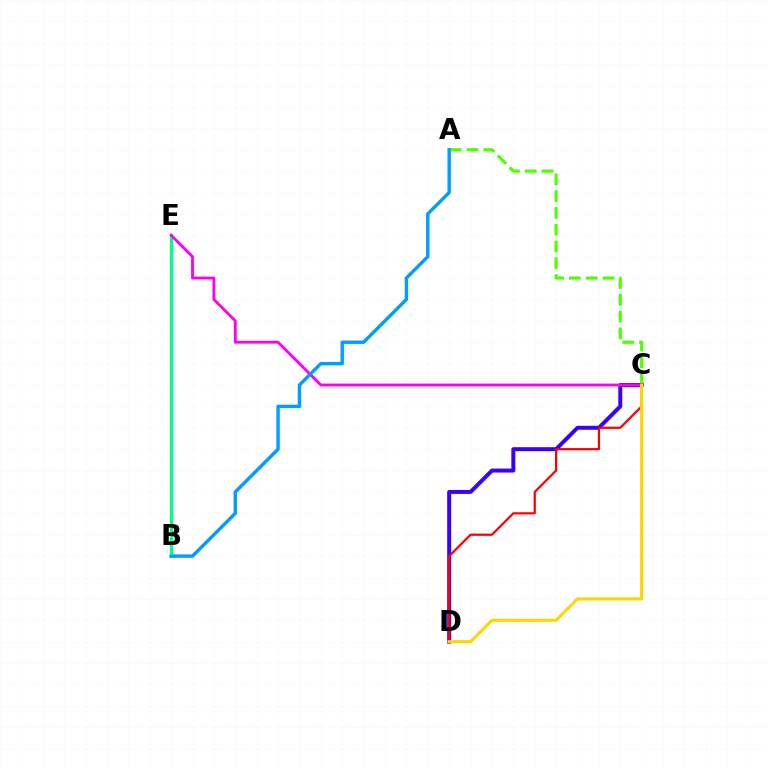{('A', 'C'): [{'color': '#4fff00', 'line_style': 'dashed', 'thickness': 2.28}], ('C', 'D'): [{'color': '#3700ff', 'line_style': 'solid', 'thickness': 2.85}, {'color': '#ff0000', 'line_style': 'solid', 'thickness': 1.6}, {'color': '#ffd500', 'line_style': 'solid', 'thickness': 2.23}], ('B', 'E'): [{'color': '#00ff86', 'line_style': 'solid', 'thickness': 2.29}], ('C', 'E'): [{'color': '#ff00ed', 'line_style': 'solid', 'thickness': 2.04}], ('A', 'B'): [{'color': '#009eff', 'line_style': 'solid', 'thickness': 2.45}]}